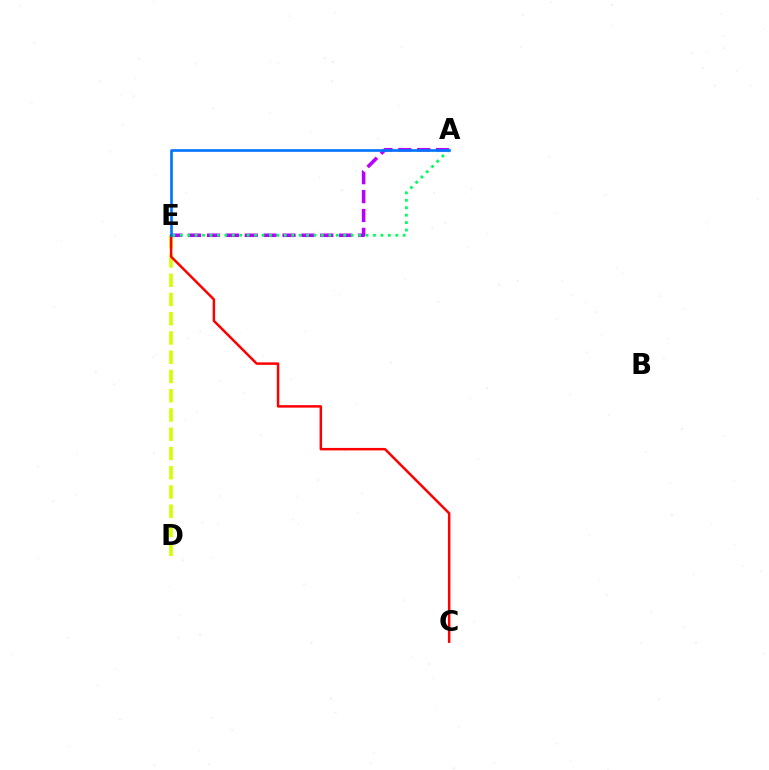{('A', 'E'): [{'color': '#b900ff', 'line_style': 'dashed', 'thickness': 2.57}, {'color': '#00ff5c', 'line_style': 'dotted', 'thickness': 2.02}, {'color': '#0074ff', 'line_style': 'solid', 'thickness': 1.91}], ('D', 'E'): [{'color': '#d1ff00', 'line_style': 'dashed', 'thickness': 2.62}], ('C', 'E'): [{'color': '#ff0000', 'line_style': 'solid', 'thickness': 1.79}]}